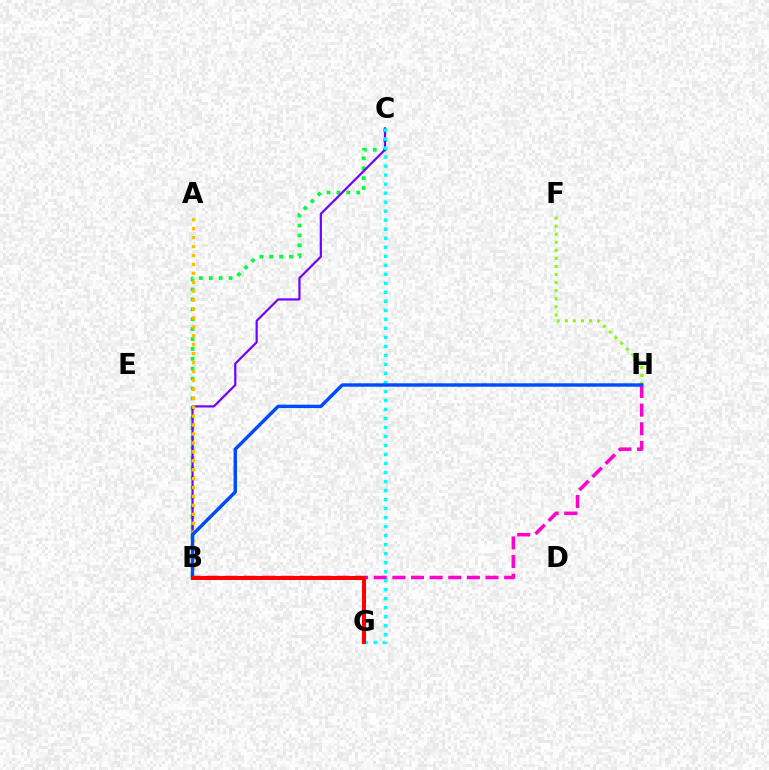{('B', 'C'): [{'color': '#00ff39', 'line_style': 'dotted', 'thickness': 2.69}, {'color': '#7200ff', 'line_style': 'solid', 'thickness': 1.57}], ('F', 'H'): [{'color': '#84ff00', 'line_style': 'dotted', 'thickness': 2.19}], ('B', 'H'): [{'color': '#ff00cf', 'line_style': 'dashed', 'thickness': 2.53}, {'color': '#004bff', 'line_style': 'solid', 'thickness': 2.46}], ('C', 'G'): [{'color': '#00fff6', 'line_style': 'dotted', 'thickness': 2.45}], ('A', 'B'): [{'color': '#ffbd00', 'line_style': 'dotted', 'thickness': 2.43}], ('B', 'G'): [{'color': '#ff0000', 'line_style': 'solid', 'thickness': 2.86}]}